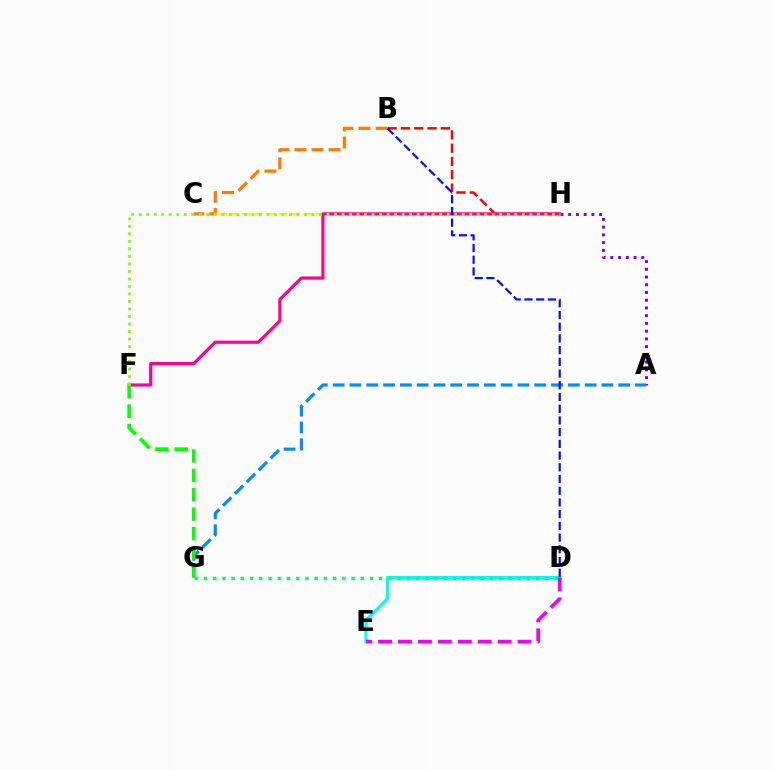{('D', 'E'): [{'color': '#00fff6', 'line_style': 'solid', 'thickness': 2.27}, {'color': '#ee00ff', 'line_style': 'dashed', 'thickness': 2.71}], ('C', 'H'): [{'color': '#fcf500', 'line_style': 'dashed', 'thickness': 1.65}], ('D', 'G'): [{'color': '#00ff74', 'line_style': 'dotted', 'thickness': 2.51}], ('B', 'H'): [{'color': '#ff0000', 'line_style': 'dashed', 'thickness': 1.81}], ('A', 'H'): [{'color': '#7200ff', 'line_style': 'dotted', 'thickness': 2.1}], ('A', 'G'): [{'color': '#008cff', 'line_style': 'dashed', 'thickness': 2.28}], ('B', 'C'): [{'color': '#ff7c00', 'line_style': 'dashed', 'thickness': 2.32}], ('F', 'H'): [{'color': '#ff0094', 'line_style': 'solid', 'thickness': 2.29}, {'color': '#84ff00', 'line_style': 'dotted', 'thickness': 2.04}], ('F', 'G'): [{'color': '#08ff00', 'line_style': 'dashed', 'thickness': 2.63}], ('B', 'D'): [{'color': '#0010ff', 'line_style': 'dashed', 'thickness': 1.59}]}